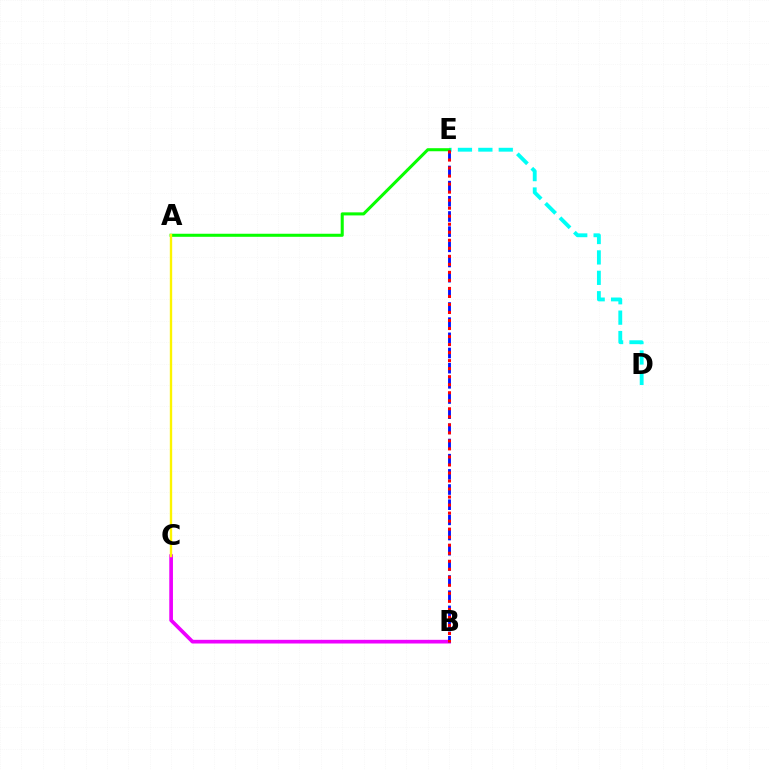{('B', 'C'): [{'color': '#ee00ff', 'line_style': 'solid', 'thickness': 2.65}], ('D', 'E'): [{'color': '#00fff6', 'line_style': 'dashed', 'thickness': 2.77}], ('A', 'E'): [{'color': '#08ff00', 'line_style': 'solid', 'thickness': 2.2}], ('A', 'C'): [{'color': '#fcf500', 'line_style': 'solid', 'thickness': 1.7}], ('B', 'E'): [{'color': '#0010ff', 'line_style': 'dashed', 'thickness': 2.06}, {'color': '#ff0000', 'line_style': 'dotted', 'thickness': 2.18}]}